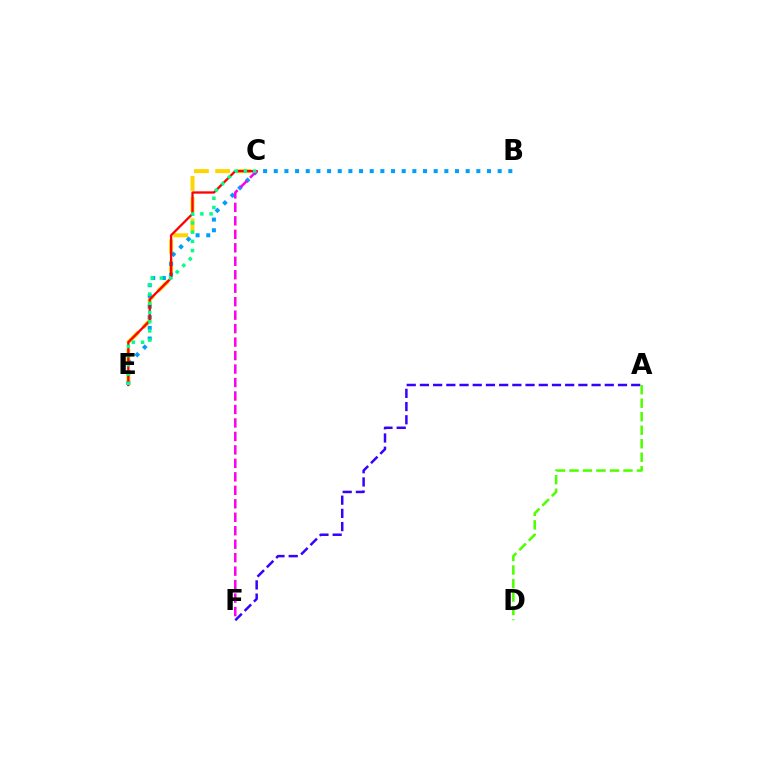{('C', 'E'): [{'color': '#ffd500', 'line_style': 'dashed', 'thickness': 2.88}, {'color': '#ff0000', 'line_style': 'solid', 'thickness': 1.66}, {'color': '#00ff86', 'line_style': 'dotted', 'thickness': 2.5}], ('B', 'E'): [{'color': '#009eff', 'line_style': 'dotted', 'thickness': 2.9}], ('A', 'F'): [{'color': '#3700ff', 'line_style': 'dashed', 'thickness': 1.79}], ('C', 'F'): [{'color': '#ff00ed', 'line_style': 'dashed', 'thickness': 1.83}], ('A', 'D'): [{'color': '#4fff00', 'line_style': 'dashed', 'thickness': 1.83}]}